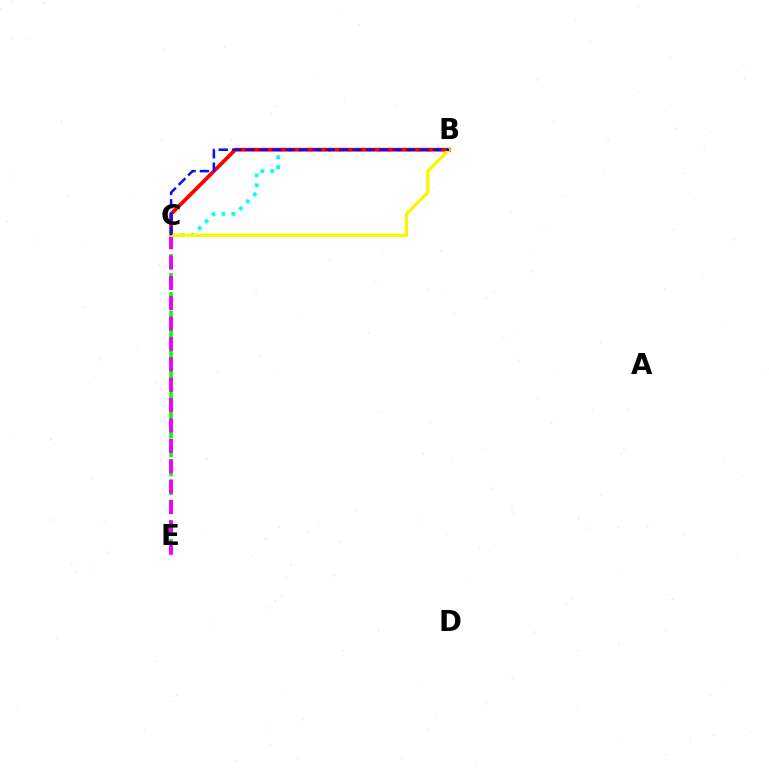{('B', 'C'): [{'color': '#00fff6', 'line_style': 'dotted', 'thickness': 2.68}, {'color': '#ff0000', 'line_style': 'solid', 'thickness': 2.72}, {'color': '#fcf500', 'line_style': 'solid', 'thickness': 2.41}, {'color': '#0010ff', 'line_style': 'dashed', 'thickness': 1.82}], ('C', 'E'): [{'color': '#08ff00', 'line_style': 'dashed', 'thickness': 2.58}, {'color': '#ee00ff', 'line_style': 'dashed', 'thickness': 2.77}]}